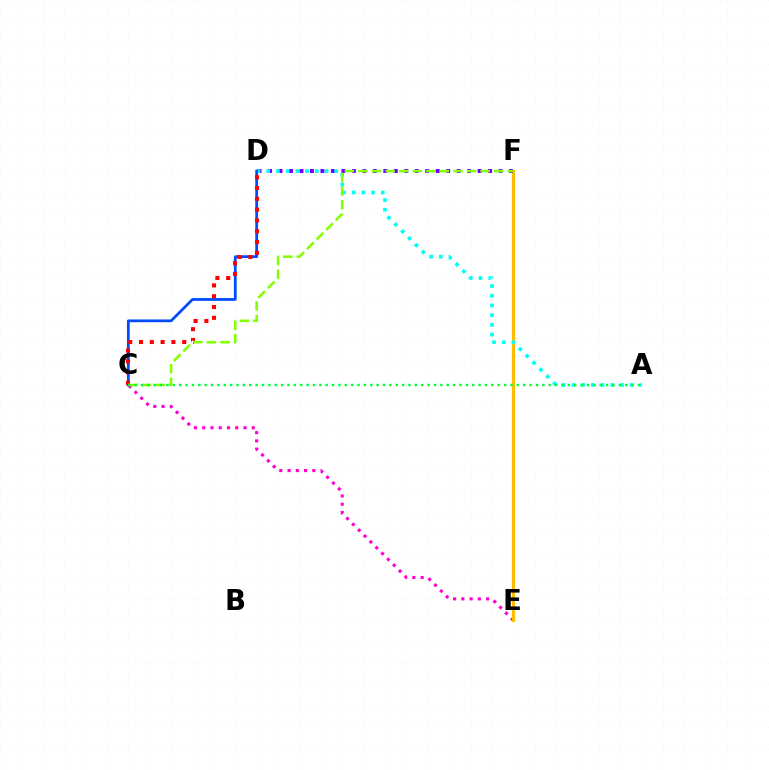{('C', 'E'): [{'color': '#ff00cf', 'line_style': 'dotted', 'thickness': 2.24}], ('E', 'F'): [{'color': '#ffbd00', 'line_style': 'solid', 'thickness': 2.31}], ('D', 'F'): [{'color': '#7200ff', 'line_style': 'dotted', 'thickness': 2.85}], ('A', 'D'): [{'color': '#00fff6', 'line_style': 'dotted', 'thickness': 2.64}], ('C', 'D'): [{'color': '#004bff', 'line_style': 'solid', 'thickness': 2.0}, {'color': '#ff0000', 'line_style': 'dotted', 'thickness': 2.93}], ('C', 'F'): [{'color': '#84ff00', 'line_style': 'dashed', 'thickness': 1.84}], ('A', 'C'): [{'color': '#00ff39', 'line_style': 'dotted', 'thickness': 1.73}]}